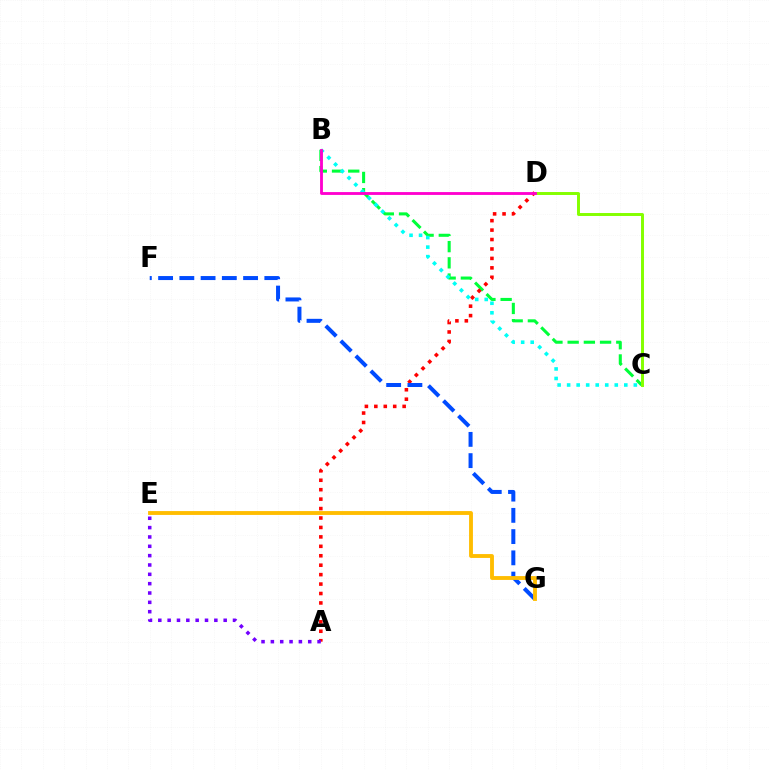{('B', 'C'): [{'color': '#00ff39', 'line_style': 'dashed', 'thickness': 2.2}, {'color': '#00fff6', 'line_style': 'dotted', 'thickness': 2.59}], ('C', 'D'): [{'color': '#84ff00', 'line_style': 'solid', 'thickness': 2.13}], ('A', 'D'): [{'color': '#ff0000', 'line_style': 'dotted', 'thickness': 2.56}], ('F', 'G'): [{'color': '#004bff', 'line_style': 'dashed', 'thickness': 2.89}], ('A', 'E'): [{'color': '#7200ff', 'line_style': 'dotted', 'thickness': 2.54}], ('B', 'D'): [{'color': '#ff00cf', 'line_style': 'solid', 'thickness': 2.05}], ('E', 'G'): [{'color': '#ffbd00', 'line_style': 'solid', 'thickness': 2.77}]}